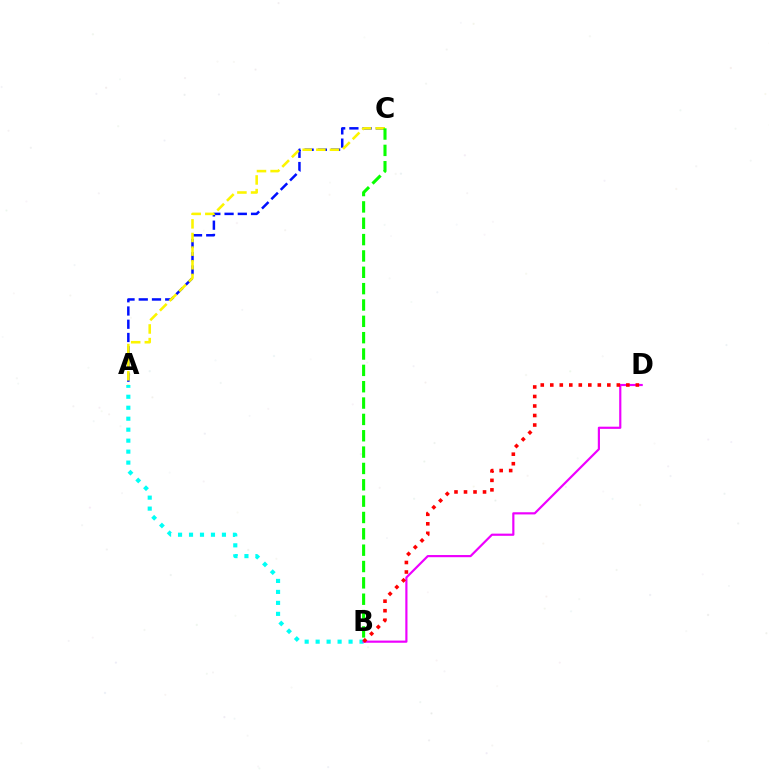{('A', 'C'): [{'color': '#0010ff', 'line_style': 'dashed', 'thickness': 1.8}, {'color': '#fcf500', 'line_style': 'dashed', 'thickness': 1.85}], ('A', 'B'): [{'color': '#00fff6', 'line_style': 'dotted', 'thickness': 2.98}], ('B', 'C'): [{'color': '#08ff00', 'line_style': 'dashed', 'thickness': 2.22}], ('B', 'D'): [{'color': '#ee00ff', 'line_style': 'solid', 'thickness': 1.57}, {'color': '#ff0000', 'line_style': 'dotted', 'thickness': 2.58}]}